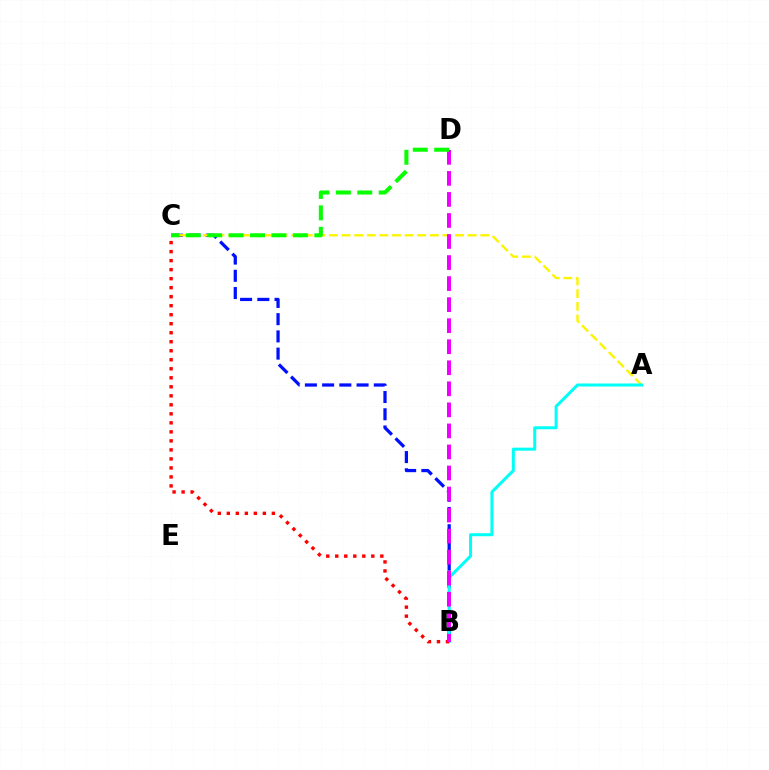{('B', 'C'): [{'color': '#0010ff', 'line_style': 'dashed', 'thickness': 2.34}, {'color': '#ff0000', 'line_style': 'dotted', 'thickness': 2.45}], ('A', 'C'): [{'color': '#fcf500', 'line_style': 'dashed', 'thickness': 1.71}], ('A', 'B'): [{'color': '#00fff6', 'line_style': 'solid', 'thickness': 2.17}], ('B', 'D'): [{'color': '#ee00ff', 'line_style': 'dashed', 'thickness': 2.86}], ('C', 'D'): [{'color': '#08ff00', 'line_style': 'dashed', 'thickness': 2.91}]}